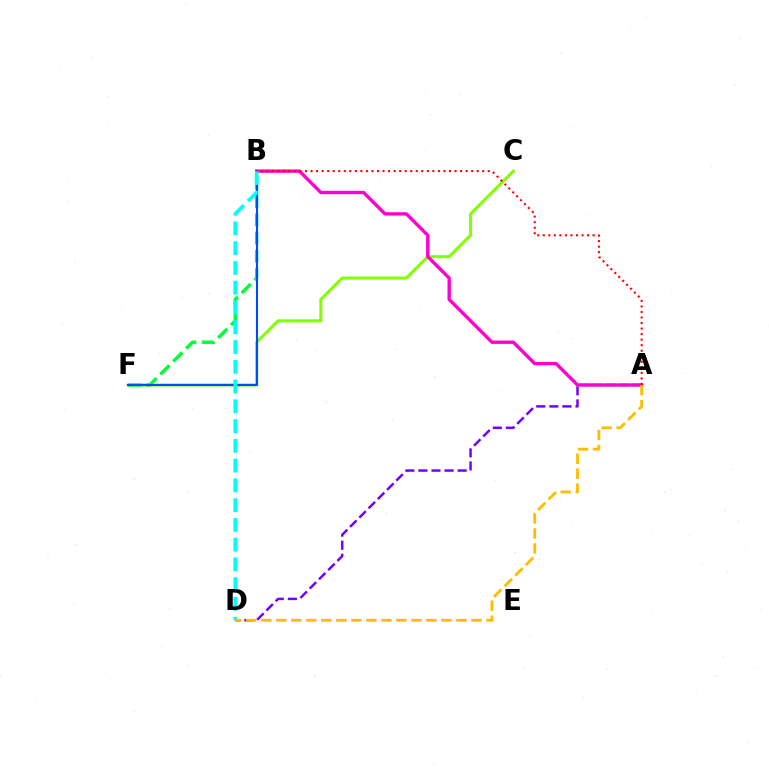{('C', 'F'): [{'color': '#84ff00', 'line_style': 'solid', 'thickness': 2.2}], ('B', 'F'): [{'color': '#00ff39', 'line_style': 'dashed', 'thickness': 2.48}, {'color': '#004bff', 'line_style': 'solid', 'thickness': 1.51}], ('A', 'D'): [{'color': '#7200ff', 'line_style': 'dashed', 'thickness': 1.78}, {'color': '#ffbd00', 'line_style': 'dashed', 'thickness': 2.04}], ('A', 'B'): [{'color': '#ff00cf', 'line_style': 'solid', 'thickness': 2.41}, {'color': '#ff0000', 'line_style': 'dotted', 'thickness': 1.5}], ('B', 'D'): [{'color': '#00fff6', 'line_style': 'dashed', 'thickness': 2.68}]}